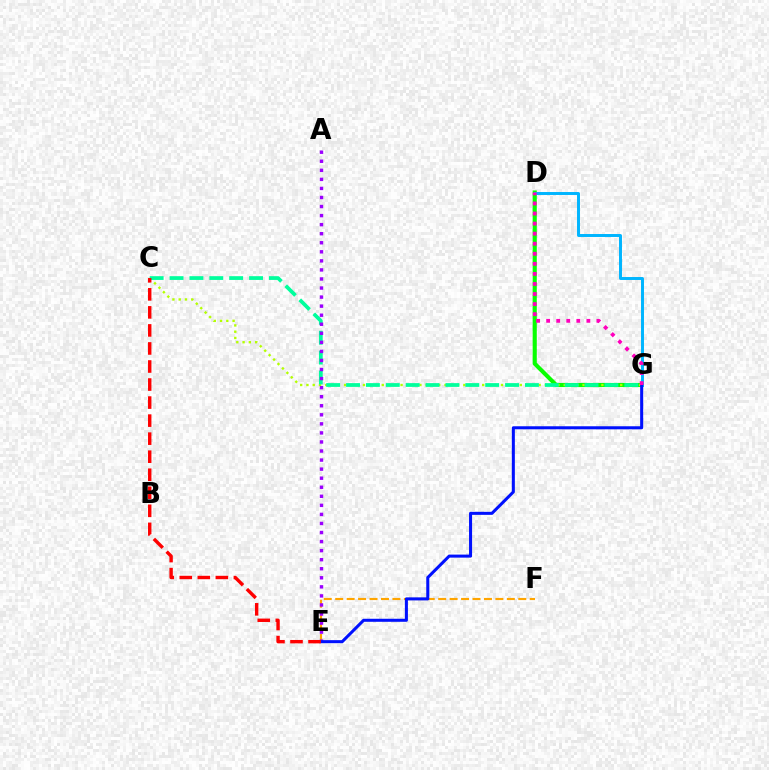{('D', 'G'): [{'color': '#08ff00', 'line_style': 'solid', 'thickness': 2.96}, {'color': '#00b5ff', 'line_style': 'solid', 'thickness': 2.13}, {'color': '#ff00bd', 'line_style': 'dotted', 'thickness': 2.73}], ('C', 'G'): [{'color': '#b3ff00', 'line_style': 'dotted', 'thickness': 1.71}, {'color': '#00ff9d', 'line_style': 'dashed', 'thickness': 2.7}], ('E', 'F'): [{'color': '#ffa500', 'line_style': 'dashed', 'thickness': 1.55}], ('A', 'E'): [{'color': '#9b00ff', 'line_style': 'dotted', 'thickness': 2.46}], ('E', 'G'): [{'color': '#0010ff', 'line_style': 'solid', 'thickness': 2.18}], ('C', 'E'): [{'color': '#ff0000', 'line_style': 'dashed', 'thickness': 2.45}]}